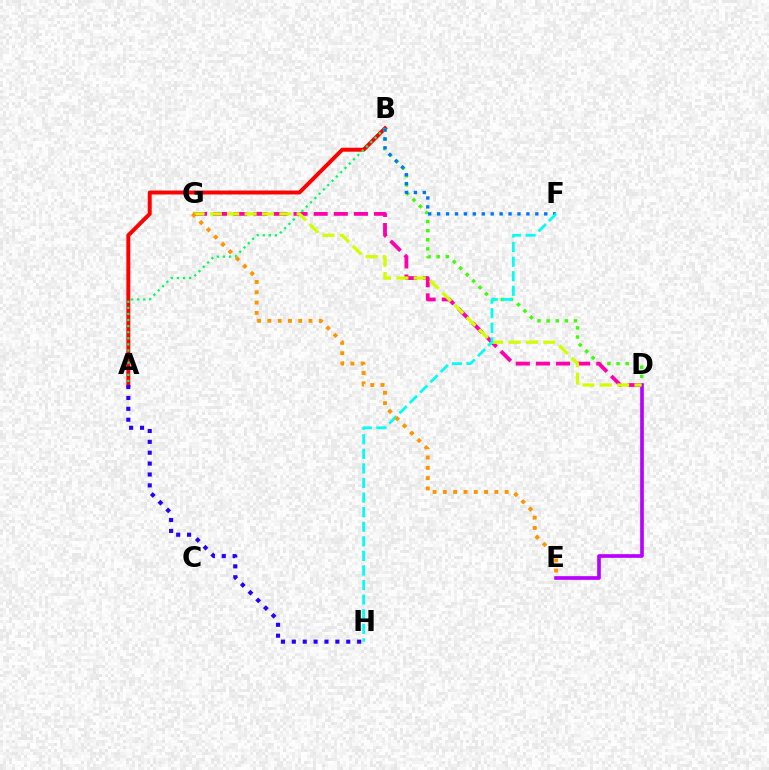{('A', 'B'): [{'color': '#ff0000', 'line_style': 'solid', 'thickness': 2.84}, {'color': '#00ff5c', 'line_style': 'dotted', 'thickness': 1.65}], ('B', 'D'): [{'color': '#3dff00', 'line_style': 'dotted', 'thickness': 2.47}], ('A', 'H'): [{'color': '#2500ff', 'line_style': 'dotted', 'thickness': 2.96}], ('D', 'G'): [{'color': '#ff00ac', 'line_style': 'dashed', 'thickness': 2.73}, {'color': '#d1ff00', 'line_style': 'dashed', 'thickness': 2.36}], ('D', 'E'): [{'color': '#b900ff', 'line_style': 'solid', 'thickness': 2.64}], ('B', 'F'): [{'color': '#0074ff', 'line_style': 'dotted', 'thickness': 2.43}], ('F', 'H'): [{'color': '#00fff6', 'line_style': 'dashed', 'thickness': 1.98}], ('E', 'G'): [{'color': '#ff9400', 'line_style': 'dotted', 'thickness': 2.8}]}